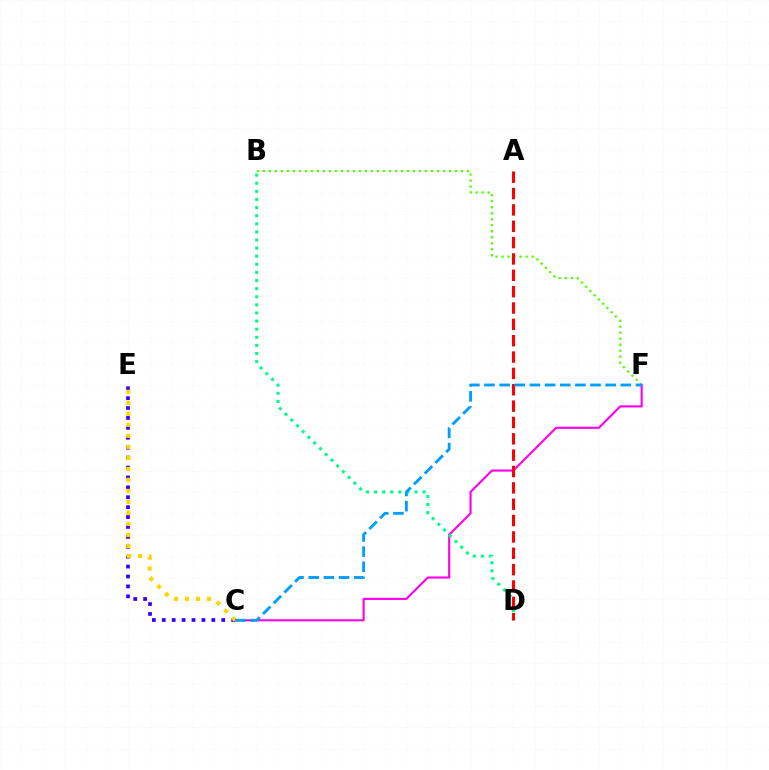{('B', 'F'): [{'color': '#4fff00', 'line_style': 'dotted', 'thickness': 1.63}], ('C', 'F'): [{'color': '#ff00ed', 'line_style': 'solid', 'thickness': 1.53}, {'color': '#009eff', 'line_style': 'dashed', 'thickness': 2.06}], ('B', 'D'): [{'color': '#00ff86', 'line_style': 'dotted', 'thickness': 2.2}], ('C', 'E'): [{'color': '#3700ff', 'line_style': 'dotted', 'thickness': 2.69}, {'color': '#ffd500', 'line_style': 'dotted', 'thickness': 2.99}], ('A', 'D'): [{'color': '#ff0000', 'line_style': 'dashed', 'thickness': 2.22}]}